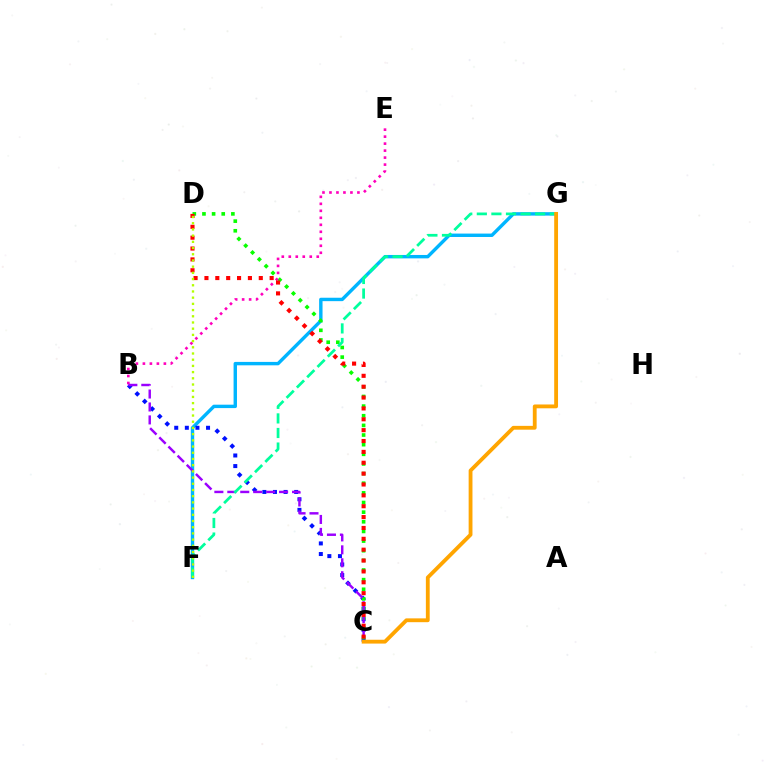{('F', 'G'): [{'color': '#00b5ff', 'line_style': 'solid', 'thickness': 2.45}, {'color': '#00ff9d', 'line_style': 'dashed', 'thickness': 1.98}], ('B', 'C'): [{'color': '#0010ff', 'line_style': 'dotted', 'thickness': 2.88}, {'color': '#9b00ff', 'line_style': 'dashed', 'thickness': 1.76}], ('C', 'D'): [{'color': '#08ff00', 'line_style': 'dotted', 'thickness': 2.62}, {'color': '#ff0000', 'line_style': 'dotted', 'thickness': 2.95}], ('B', 'E'): [{'color': '#ff00bd', 'line_style': 'dotted', 'thickness': 1.9}], ('C', 'G'): [{'color': '#ffa500', 'line_style': 'solid', 'thickness': 2.75}], ('D', 'F'): [{'color': '#b3ff00', 'line_style': 'dotted', 'thickness': 1.69}]}